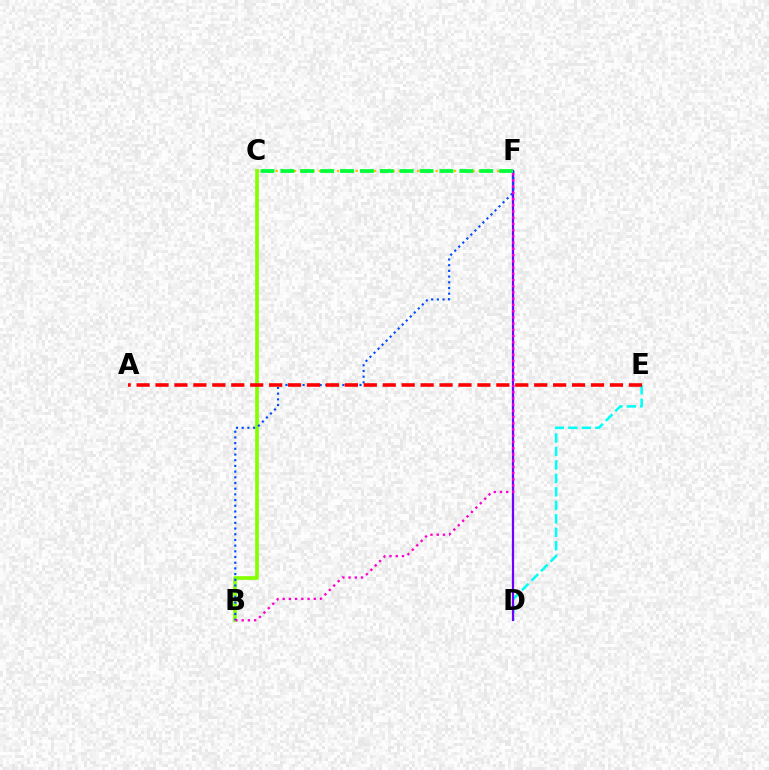{('C', 'F'): [{'color': '#ffbd00', 'line_style': 'dotted', 'thickness': 1.67}, {'color': '#00ff39', 'line_style': 'dashed', 'thickness': 2.7}], ('D', 'E'): [{'color': '#00fff6', 'line_style': 'dashed', 'thickness': 1.83}], ('B', 'C'): [{'color': '#84ff00', 'line_style': 'solid', 'thickness': 2.65}], ('D', 'F'): [{'color': '#7200ff', 'line_style': 'solid', 'thickness': 1.61}], ('B', 'F'): [{'color': '#004bff', 'line_style': 'dotted', 'thickness': 1.55}, {'color': '#ff00cf', 'line_style': 'dotted', 'thickness': 1.69}], ('A', 'E'): [{'color': '#ff0000', 'line_style': 'dashed', 'thickness': 2.57}]}